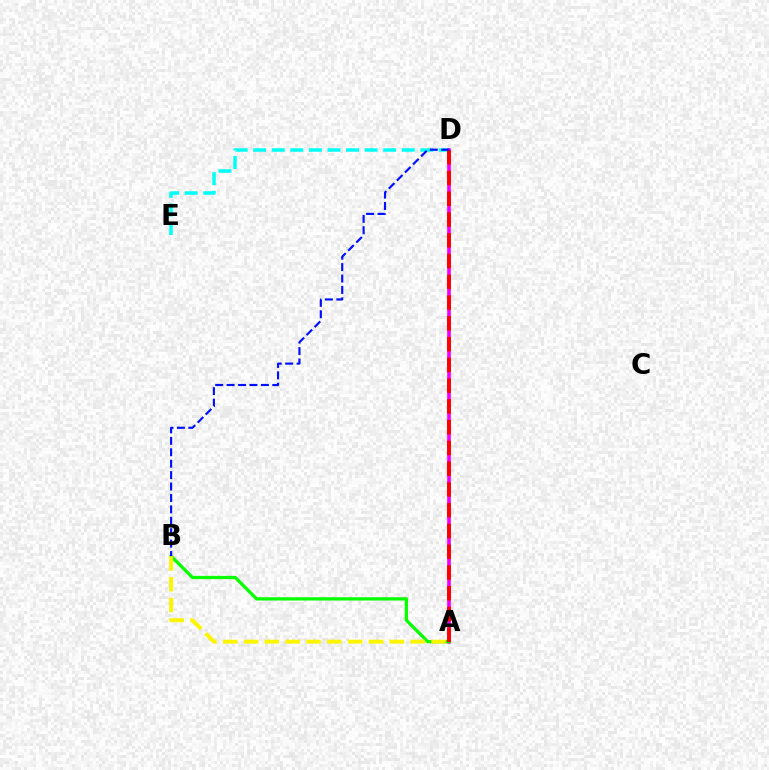{('D', 'E'): [{'color': '#00fff6', 'line_style': 'dashed', 'thickness': 2.52}], ('A', 'D'): [{'color': '#ee00ff', 'line_style': 'solid', 'thickness': 2.62}, {'color': '#ff0000', 'line_style': 'dashed', 'thickness': 2.82}], ('A', 'B'): [{'color': '#08ff00', 'line_style': 'solid', 'thickness': 2.35}, {'color': '#fcf500', 'line_style': 'dashed', 'thickness': 2.83}], ('B', 'D'): [{'color': '#0010ff', 'line_style': 'dashed', 'thickness': 1.55}]}